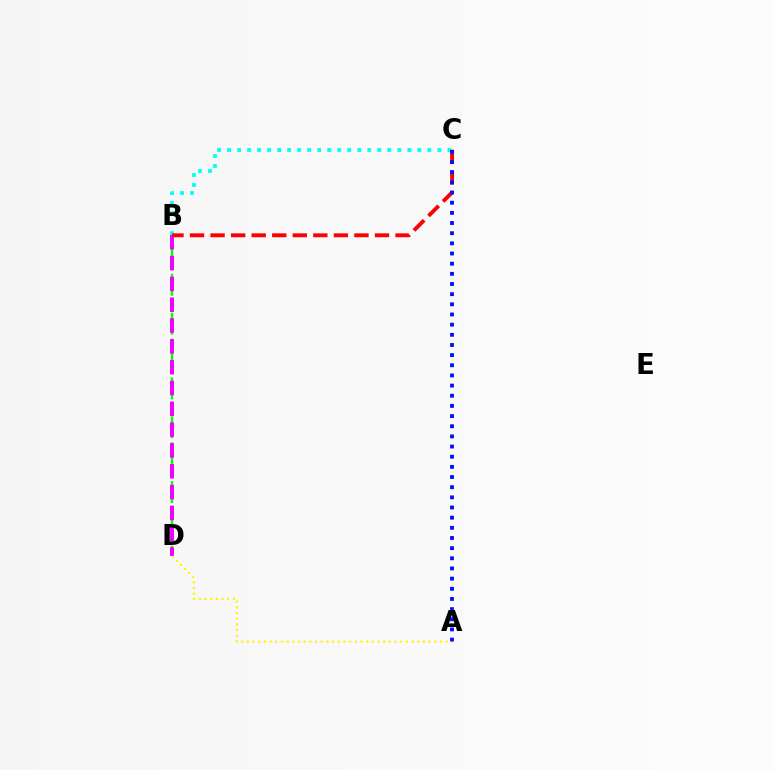{('B', 'D'): [{'color': '#08ff00', 'line_style': 'dashed', 'thickness': 1.76}, {'color': '#ee00ff', 'line_style': 'dashed', 'thickness': 2.83}], ('A', 'D'): [{'color': '#fcf500', 'line_style': 'dotted', 'thickness': 1.54}], ('B', 'C'): [{'color': '#00fff6', 'line_style': 'dotted', 'thickness': 2.72}, {'color': '#ff0000', 'line_style': 'dashed', 'thickness': 2.79}], ('A', 'C'): [{'color': '#0010ff', 'line_style': 'dotted', 'thickness': 2.76}]}